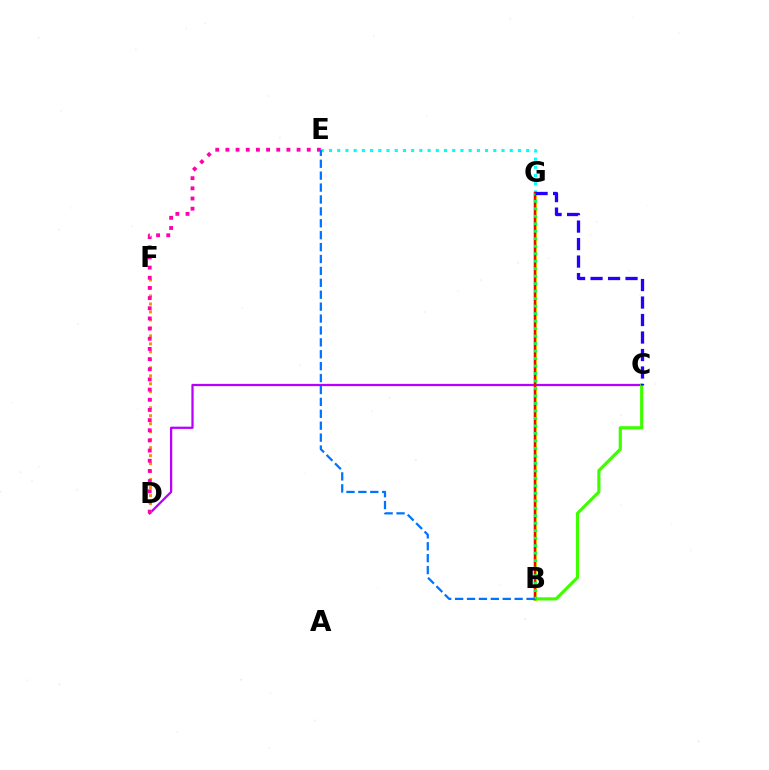{('B', 'G'): [{'color': '#d1ff00', 'line_style': 'solid', 'thickness': 2.44}, {'color': '#ff0000', 'line_style': 'solid', 'thickness': 1.78}, {'color': '#00ff5c', 'line_style': 'dotted', 'thickness': 2.03}], ('E', 'G'): [{'color': '#00fff6', 'line_style': 'dotted', 'thickness': 2.23}], ('C', 'D'): [{'color': '#b900ff', 'line_style': 'solid', 'thickness': 1.62}], ('B', 'C'): [{'color': '#3dff00', 'line_style': 'solid', 'thickness': 2.26}], ('D', 'F'): [{'color': '#ff9400', 'line_style': 'dotted', 'thickness': 2.17}], ('C', 'G'): [{'color': '#2500ff', 'line_style': 'dashed', 'thickness': 2.38}], ('D', 'E'): [{'color': '#ff00ac', 'line_style': 'dotted', 'thickness': 2.76}], ('B', 'E'): [{'color': '#0074ff', 'line_style': 'dashed', 'thickness': 1.62}]}